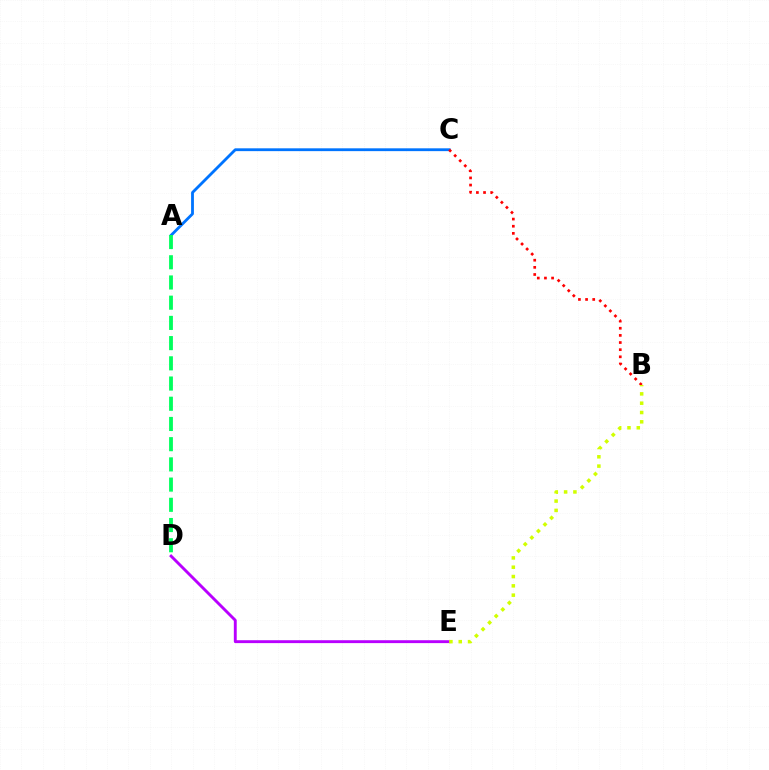{('A', 'C'): [{'color': '#0074ff', 'line_style': 'solid', 'thickness': 2.03}], ('D', 'E'): [{'color': '#b900ff', 'line_style': 'solid', 'thickness': 2.08}], ('B', 'C'): [{'color': '#ff0000', 'line_style': 'dotted', 'thickness': 1.94}], ('B', 'E'): [{'color': '#d1ff00', 'line_style': 'dotted', 'thickness': 2.53}], ('A', 'D'): [{'color': '#00ff5c', 'line_style': 'dashed', 'thickness': 2.75}]}